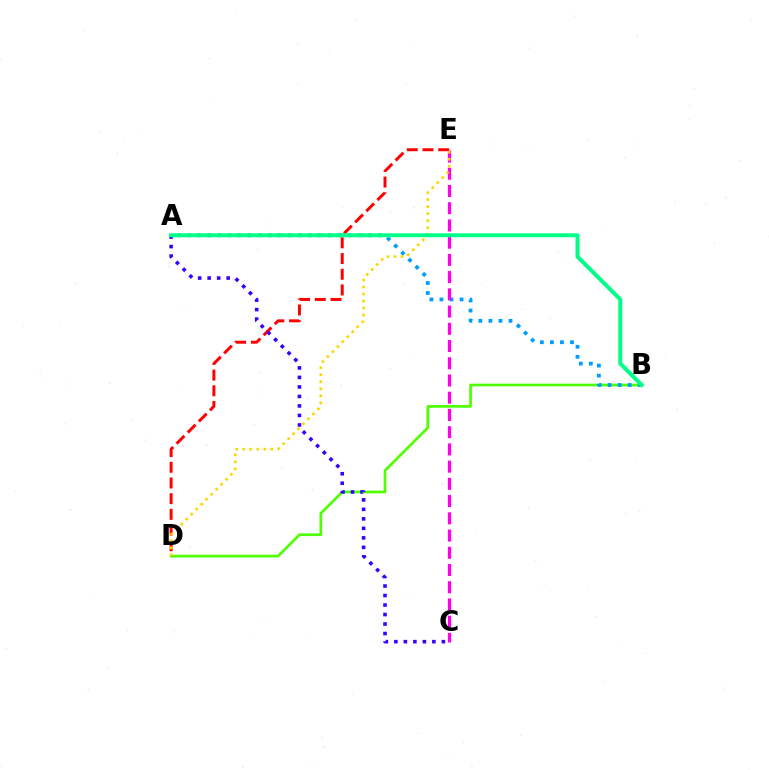{('B', 'D'): [{'color': '#4fff00', 'line_style': 'solid', 'thickness': 1.94}], ('A', 'B'): [{'color': '#009eff', 'line_style': 'dotted', 'thickness': 2.73}, {'color': '#00ff86', 'line_style': 'solid', 'thickness': 2.86}], ('D', 'E'): [{'color': '#ff0000', 'line_style': 'dashed', 'thickness': 2.13}, {'color': '#ffd500', 'line_style': 'dotted', 'thickness': 1.91}], ('A', 'C'): [{'color': '#3700ff', 'line_style': 'dotted', 'thickness': 2.58}], ('C', 'E'): [{'color': '#ff00ed', 'line_style': 'dashed', 'thickness': 2.34}]}